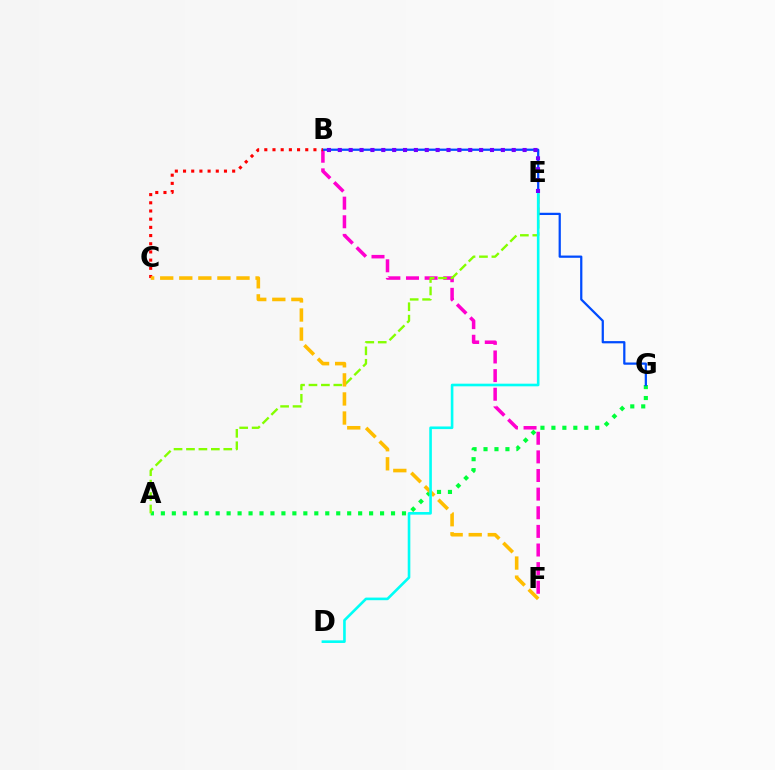{('A', 'G'): [{'color': '#00ff39', 'line_style': 'dotted', 'thickness': 2.98}], ('B', 'F'): [{'color': '#ff00cf', 'line_style': 'dashed', 'thickness': 2.53}], ('B', 'G'): [{'color': '#004bff', 'line_style': 'solid', 'thickness': 1.62}], ('B', 'C'): [{'color': '#ff0000', 'line_style': 'dotted', 'thickness': 2.23}], ('A', 'E'): [{'color': '#84ff00', 'line_style': 'dashed', 'thickness': 1.69}], ('C', 'F'): [{'color': '#ffbd00', 'line_style': 'dashed', 'thickness': 2.59}], ('D', 'E'): [{'color': '#00fff6', 'line_style': 'solid', 'thickness': 1.89}], ('B', 'E'): [{'color': '#7200ff', 'line_style': 'dotted', 'thickness': 2.95}]}